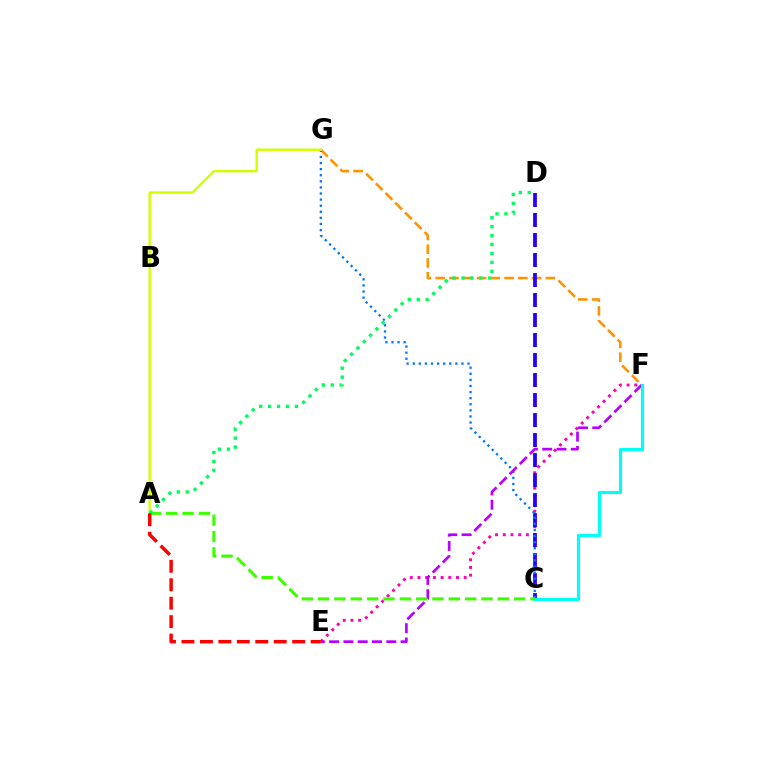{('E', 'F'): [{'color': '#ff00ac', 'line_style': 'dotted', 'thickness': 2.09}, {'color': '#b900ff', 'line_style': 'dashed', 'thickness': 1.94}], ('F', 'G'): [{'color': '#ff9400', 'line_style': 'dashed', 'thickness': 1.87}], ('C', 'D'): [{'color': '#2500ff', 'line_style': 'dashed', 'thickness': 2.72}], ('C', 'G'): [{'color': '#0074ff', 'line_style': 'dotted', 'thickness': 1.66}], ('C', 'F'): [{'color': '#00fff6', 'line_style': 'solid', 'thickness': 2.26}], ('A', 'G'): [{'color': '#d1ff00', 'line_style': 'solid', 'thickness': 1.74}], ('A', 'C'): [{'color': '#3dff00', 'line_style': 'dashed', 'thickness': 2.22}], ('A', 'D'): [{'color': '#00ff5c', 'line_style': 'dotted', 'thickness': 2.43}], ('A', 'E'): [{'color': '#ff0000', 'line_style': 'dashed', 'thickness': 2.51}]}